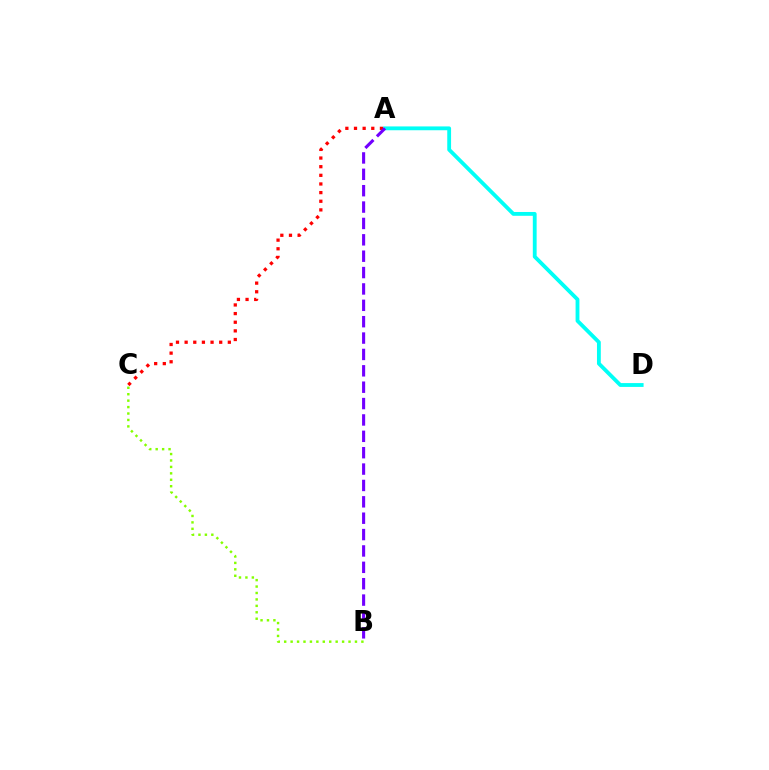{('A', 'D'): [{'color': '#00fff6', 'line_style': 'solid', 'thickness': 2.75}], ('A', 'C'): [{'color': '#ff0000', 'line_style': 'dotted', 'thickness': 2.35}], ('A', 'B'): [{'color': '#7200ff', 'line_style': 'dashed', 'thickness': 2.22}], ('B', 'C'): [{'color': '#84ff00', 'line_style': 'dotted', 'thickness': 1.75}]}